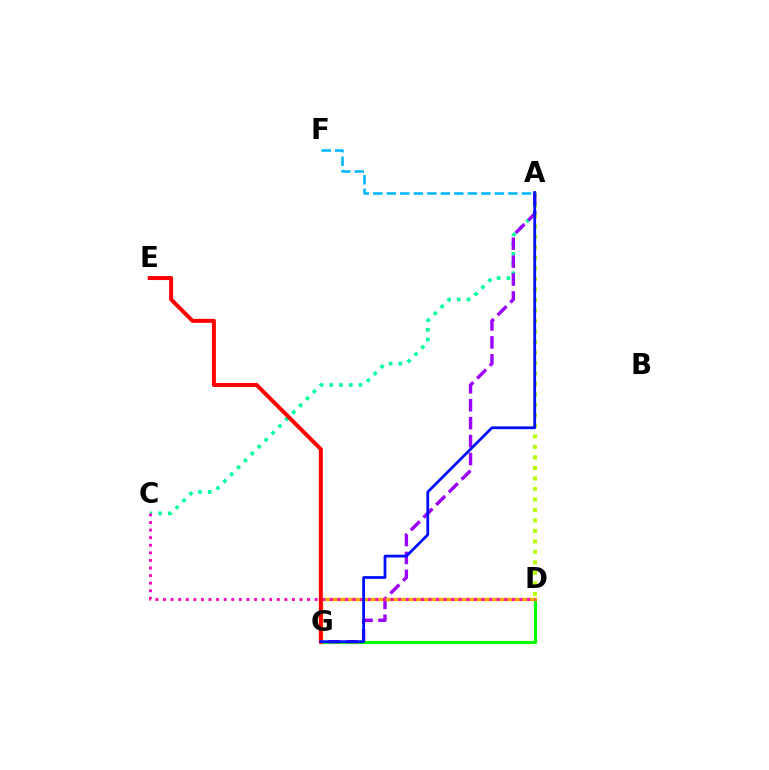{('A', 'C'): [{'color': '#00ff9d', 'line_style': 'dotted', 'thickness': 2.65}], ('A', 'D'): [{'color': '#b3ff00', 'line_style': 'dotted', 'thickness': 2.85}], ('D', 'G'): [{'color': '#08ff00', 'line_style': 'solid', 'thickness': 2.28}, {'color': '#ffa500', 'line_style': 'solid', 'thickness': 2.43}], ('A', 'G'): [{'color': '#9b00ff', 'line_style': 'dashed', 'thickness': 2.44}, {'color': '#0010ff', 'line_style': 'solid', 'thickness': 2.0}], ('C', 'D'): [{'color': '#ff00bd', 'line_style': 'dotted', 'thickness': 2.06}], ('E', 'G'): [{'color': '#ff0000', 'line_style': 'solid', 'thickness': 2.86}], ('A', 'F'): [{'color': '#00b5ff', 'line_style': 'dashed', 'thickness': 1.84}]}